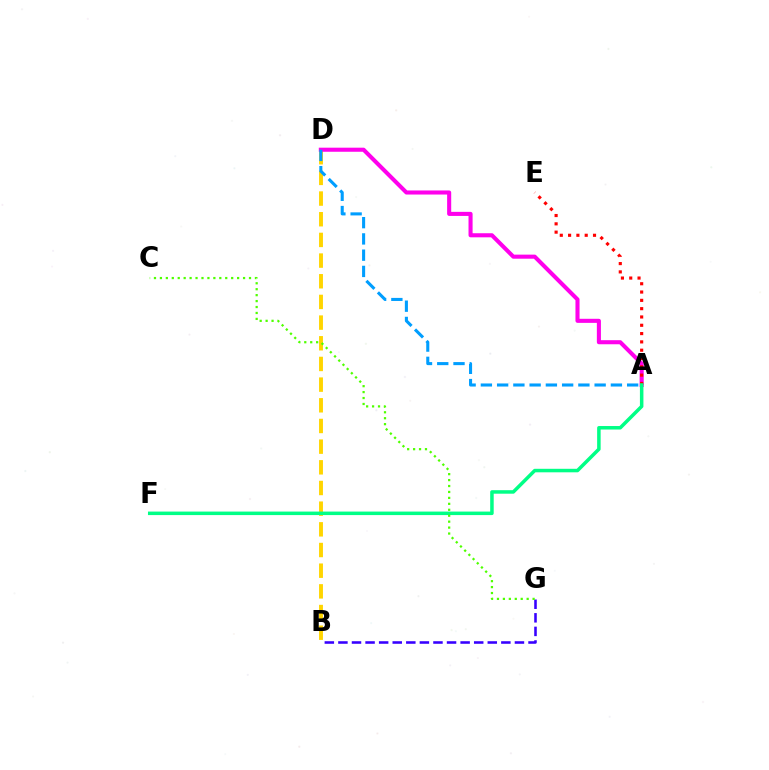{('B', 'D'): [{'color': '#ffd500', 'line_style': 'dashed', 'thickness': 2.81}], ('A', 'D'): [{'color': '#ff00ed', 'line_style': 'solid', 'thickness': 2.93}, {'color': '#009eff', 'line_style': 'dashed', 'thickness': 2.21}], ('B', 'G'): [{'color': '#3700ff', 'line_style': 'dashed', 'thickness': 1.84}], ('A', 'E'): [{'color': '#ff0000', 'line_style': 'dotted', 'thickness': 2.26}], ('A', 'F'): [{'color': '#00ff86', 'line_style': 'solid', 'thickness': 2.53}], ('C', 'G'): [{'color': '#4fff00', 'line_style': 'dotted', 'thickness': 1.61}]}